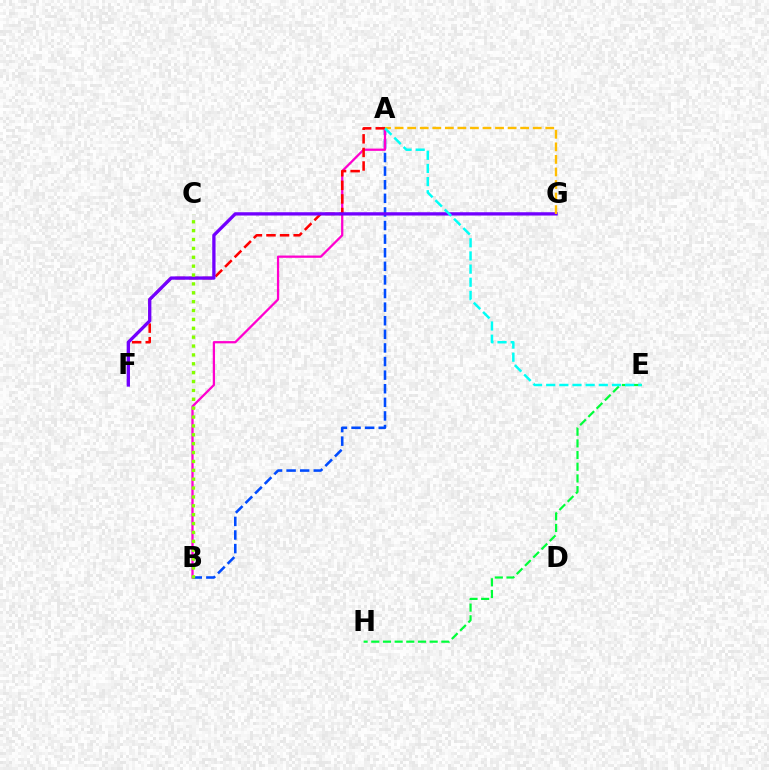{('A', 'B'): [{'color': '#004bff', 'line_style': 'dashed', 'thickness': 1.85}, {'color': '#ff00cf', 'line_style': 'solid', 'thickness': 1.63}], ('A', 'F'): [{'color': '#ff0000', 'line_style': 'dashed', 'thickness': 1.84}], ('E', 'H'): [{'color': '#00ff39', 'line_style': 'dashed', 'thickness': 1.59}], ('F', 'G'): [{'color': '#7200ff', 'line_style': 'solid', 'thickness': 2.37}], ('A', 'G'): [{'color': '#ffbd00', 'line_style': 'dashed', 'thickness': 1.71}], ('A', 'E'): [{'color': '#00fff6', 'line_style': 'dashed', 'thickness': 1.79}], ('B', 'C'): [{'color': '#84ff00', 'line_style': 'dotted', 'thickness': 2.41}]}